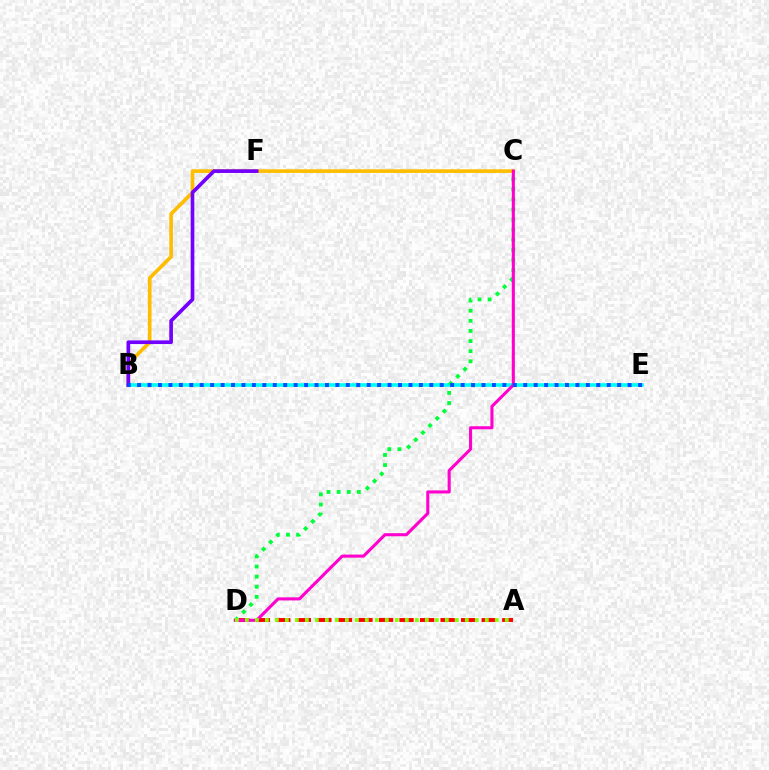{('B', 'C'): [{'color': '#ffbd00', 'line_style': 'solid', 'thickness': 2.62}], ('B', 'E'): [{'color': '#00fff6', 'line_style': 'solid', 'thickness': 2.62}, {'color': '#004bff', 'line_style': 'dotted', 'thickness': 2.84}], ('B', 'F'): [{'color': '#7200ff', 'line_style': 'solid', 'thickness': 2.64}], ('A', 'D'): [{'color': '#ff0000', 'line_style': 'dashed', 'thickness': 2.79}, {'color': '#84ff00', 'line_style': 'dotted', 'thickness': 2.72}], ('C', 'D'): [{'color': '#00ff39', 'line_style': 'dotted', 'thickness': 2.75}, {'color': '#ff00cf', 'line_style': 'solid', 'thickness': 2.21}]}